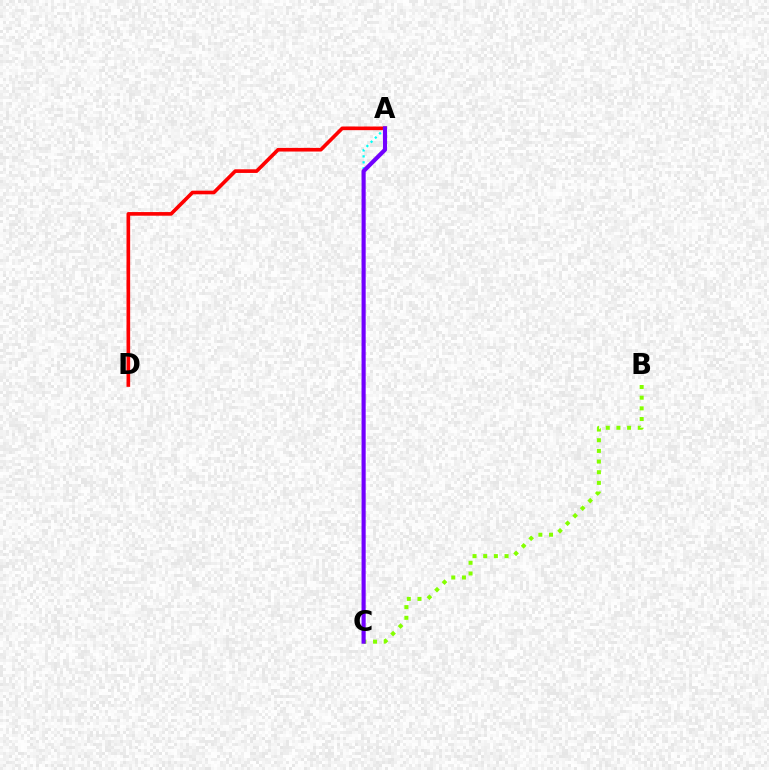{('B', 'C'): [{'color': '#84ff00', 'line_style': 'dotted', 'thickness': 2.9}], ('A', 'D'): [{'color': '#ff0000', 'line_style': 'solid', 'thickness': 2.62}], ('A', 'C'): [{'color': '#00fff6', 'line_style': 'dotted', 'thickness': 1.62}, {'color': '#7200ff', 'line_style': 'solid', 'thickness': 2.97}]}